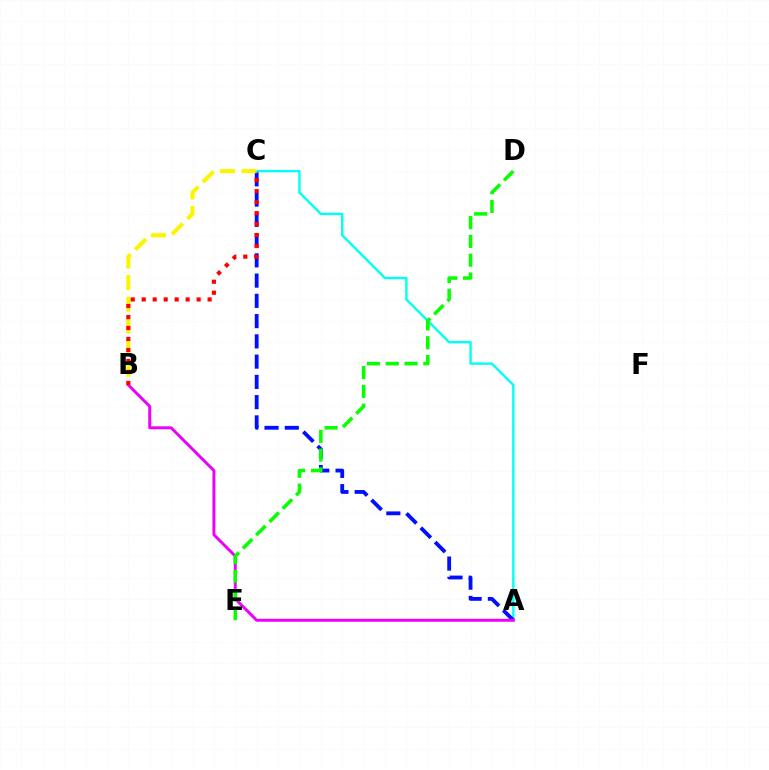{('A', 'C'): [{'color': '#00fff6', 'line_style': 'solid', 'thickness': 1.71}, {'color': '#0010ff', 'line_style': 'dashed', 'thickness': 2.75}], ('A', 'B'): [{'color': '#ee00ff', 'line_style': 'solid', 'thickness': 2.12}], ('D', 'E'): [{'color': '#08ff00', 'line_style': 'dashed', 'thickness': 2.55}], ('B', 'C'): [{'color': '#fcf500', 'line_style': 'dashed', 'thickness': 2.94}, {'color': '#ff0000', 'line_style': 'dotted', 'thickness': 2.98}]}